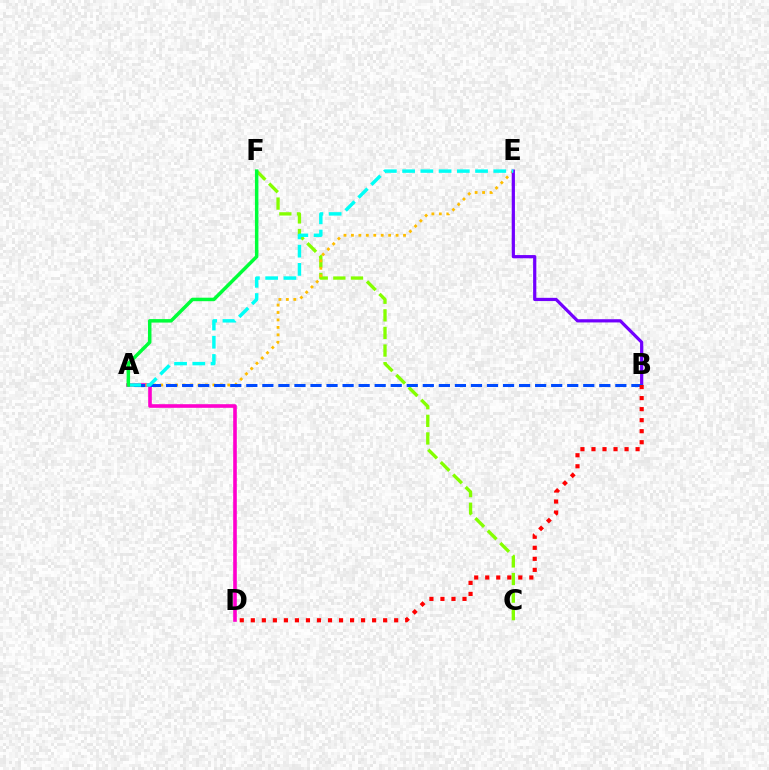{('C', 'F'): [{'color': '#84ff00', 'line_style': 'dashed', 'thickness': 2.39}], ('A', 'D'): [{'color': '#ff00cf', 'line_style': 'solid', 'thickness': 2.6}], ('A', 'E'): [{'color': '#ffbd00', 'line_style': 'dotted', 'thickness': 2.02}, {'color': '#00fff6', 'line_style': 'dashed', 'thickness': 2.48}], ('B', 'E'): [{'color': '#7200ff', 'line_style': 'solid', 'thickness': 2.32}], ('A', 'B'): [{'color': '#004bff', 'line_style': 'dashed', 'thickness': 2.18}], ('A', 'F'): [{'color': '#00ff39', 'line_style': 'solid', 'thickness': 2.51}], ('B', 'D'): [{'color': '#ff0000', 'line_style': 'dotted', 'thickness': 3.0}]}